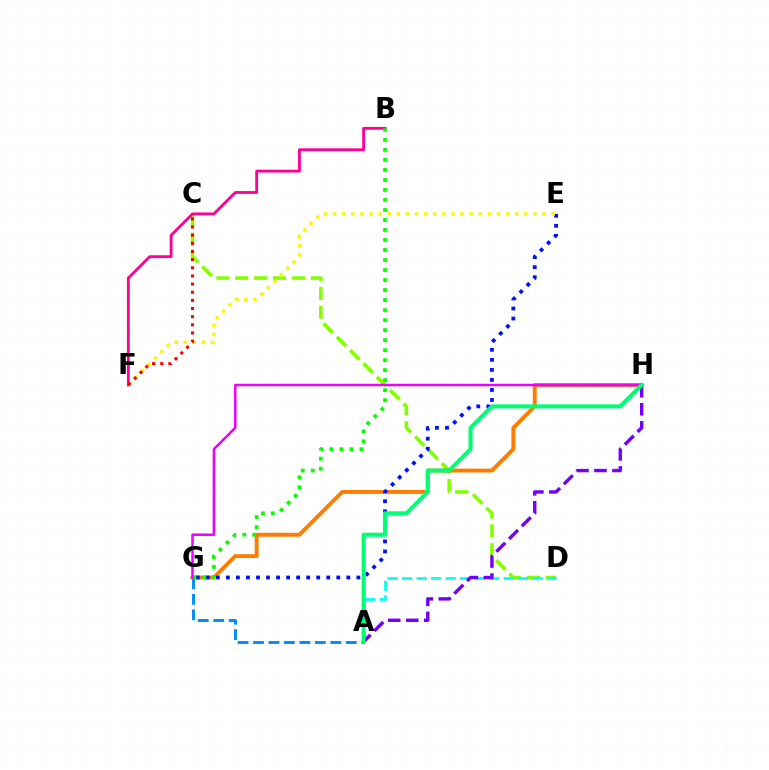{('C', 'D'): [{'color': '#84ff00', 'line_style': 'dashed', 'thickness': 2.56}], ('G', 'H'): [{'color': '#ff7c00', 'line_style': 'solid', 'thickness': 2.8}, {'color': '#ee00ff', 'line_style': 'solid', 'thickness': 1.79}], ('A', 'G'): [{'color': '#008cff', 'line_style': 'dashed', 'thickness': 2.1}], ('E', 'G'): [{'color': '#0010ff', 'line_style': 'dotted', 'thickness': 2.73}], ('A', 'D'): [{'color': '#00fff6', 'line_style': 'dashed', 'thickness': 1.97}], ('E', 'F'): [{'color': '#fcf500', 'line_style': 'dotted', 'thickness': 2.47}], ('B', 'F'): [{'color': '#ff0094', 'line_style': 'solid', 'thickness': 2.04}], ('A', 'H'): [{'color': '#7200ff', 'line_style': 'dashed', 'thickness': 2.44}, {'color': '#00ff74', 'line_style': 'solid', 'thickness': 2.91}], ('B', 'G'): [{'color': '#08ff00', 'line_style': 'dotted', 'thickness': 2.72}], ('C', 'F'): [{'color': '#ff0000', 'line_style': 'dotted', 'thickness': 2.21}]}